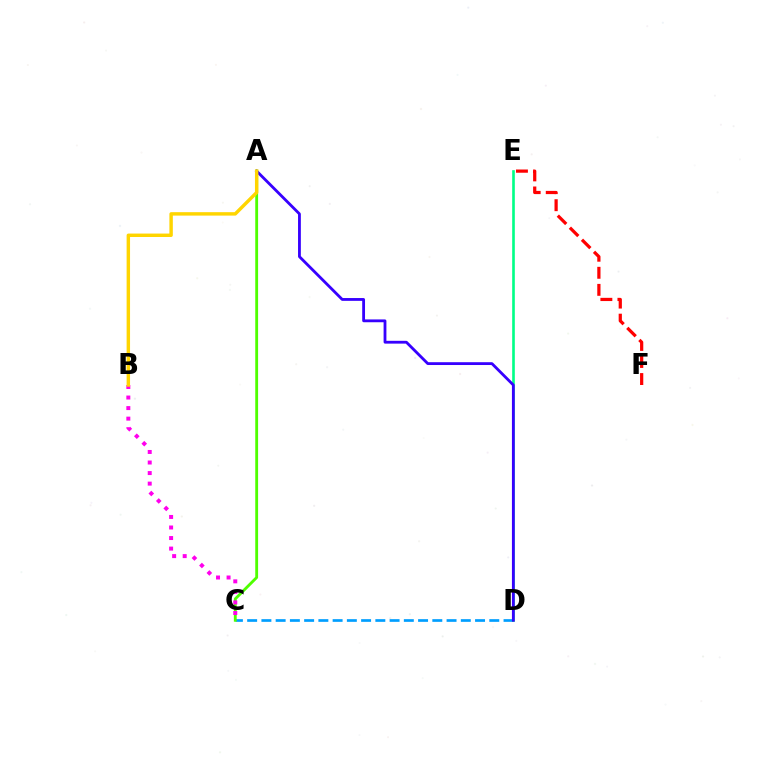{('E', 'F'): [{'color': '#ff0000', 'line_style': 'dashed', 'thickness': 2.32}], ('C', 'D'): [{'color': '#009eff', 'line_style': 'dashed', 'thickness': 1.93}], ('D', 'E'): [{'color': '#00ff86', 'line_style': 'solid', 'thickness': 1.9}], ('A', 'C'): [{'color': '#4fff00', 'line_style': 'solid', 'thickness': 2.05}], ('A', 'D'): [{'color': '#3700ff', 'line_style': 'solid', 'thickness': 2.03}], ('B', 'C'): [{'color': '#ff00ed', 'line_style': 'dotted', 'thickness': 2.87}], ('A', 'B'): [{'color': '#ffd500', 'line_style': 'solid', 'thickness': 2.47}]}